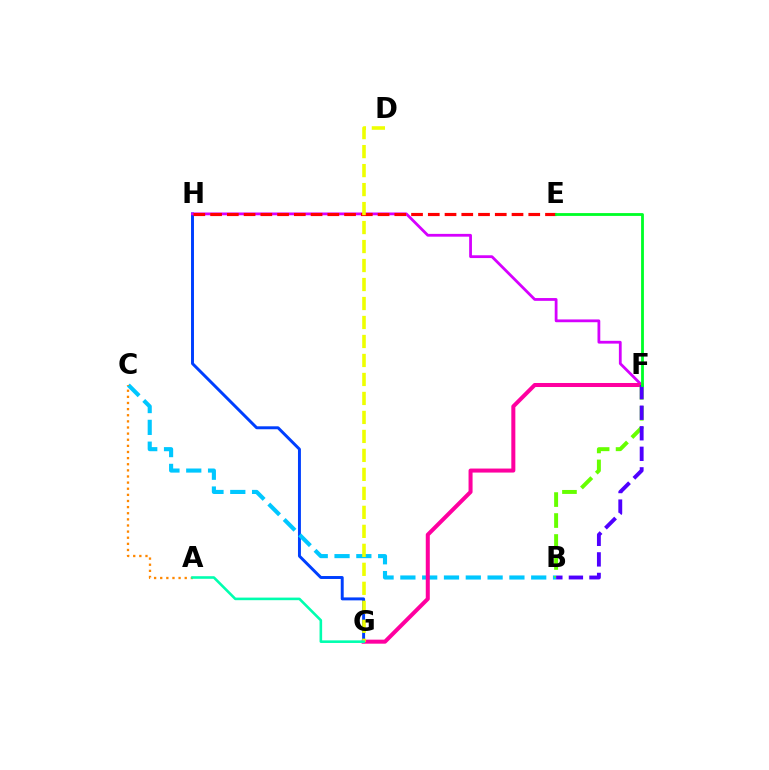{('G', 'H'): [{'color': '#003fff', 'line_style': 'solid', 'thickness': 2.12}], ('F', 'H'): [{'color': '#d600ff', 'line_style': 'solid', 'thickness': 2.01}], ('B', 'C'): [{'color': '#00c7ff', 'line_style': 'dashed', 'thickness': 2.96}], ('F', 'G'): [{'color': '#ff00a0', 'line_style': 'solid', 'thickness': 2.89}], ('A', 'C'): [{'color': '#ff8800', 'line_style': 'dotted', 'thickness': 1.66}], ('E', 'H'): [{'color': '#ff0000', 'line_style': 'dashed', 'thickness': 2.27}], ('B', 'F'): [{'color': '#66ff00', 'line_style': 'dashed', 'thickness': 2.85}, {'color': '#4f00ff', 'line_style': 'dashed', 'thickness': 2.79}], ('D', 'G'): [{'color': '#eeff00', 'line_style': 'dashed', 'thickness': 2.58}], ('A', 'G'): [{'color': '#00ffaf', 'line_style': 'solid', 'thickness': 1.87}], ('E', 'F'): [{'color': '#00ff27', 'line_style': 'solid', 'thickness': 2.03}]}